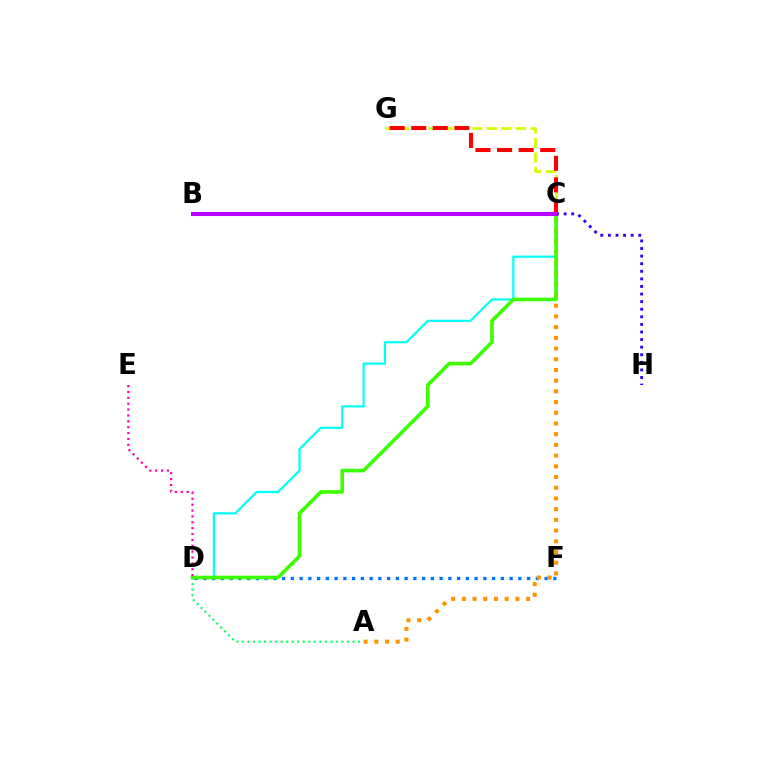{('C', 'H'): [{'color': '#2500ff', 'line_style': 'dotted', 'thickness': 2.06}], ('A', 'D'): [{'color': '#00ff5c', 'line_style': 'dotted', 'thickness': 1.5}], ('D', 'F'): [{'color': '#0074ff', 'line_style': 'dotted', 'thickness': 2.38}], ('A', 'C'): [{'color': '#ff9400', 'line_style': 'dotted', 'thickness': 2.91}], ('C', 'G'): [{'color': '#d1ff00', 'line_style': 'dashed', 'thickness': 1.98}, {'color': '#ff0000', 'line_style': 'dashed', 'thickness': 2.93}], ('C', 'D'): [{'color': '#00fff6', 'line_style': 'solid', 'thickness': 1.57}, {'color': '#3dff00', 'line_style': 'solid', 'thickness': 2.62}], ('D', 'E'): [{'color': '#ff00ac', 'line_style': 'dotted', 'thickness': 1.59}], ('B', 'C'): [{'color': '#b900ff', 'line_style': 'solid', 'thickness': 2.93}]}